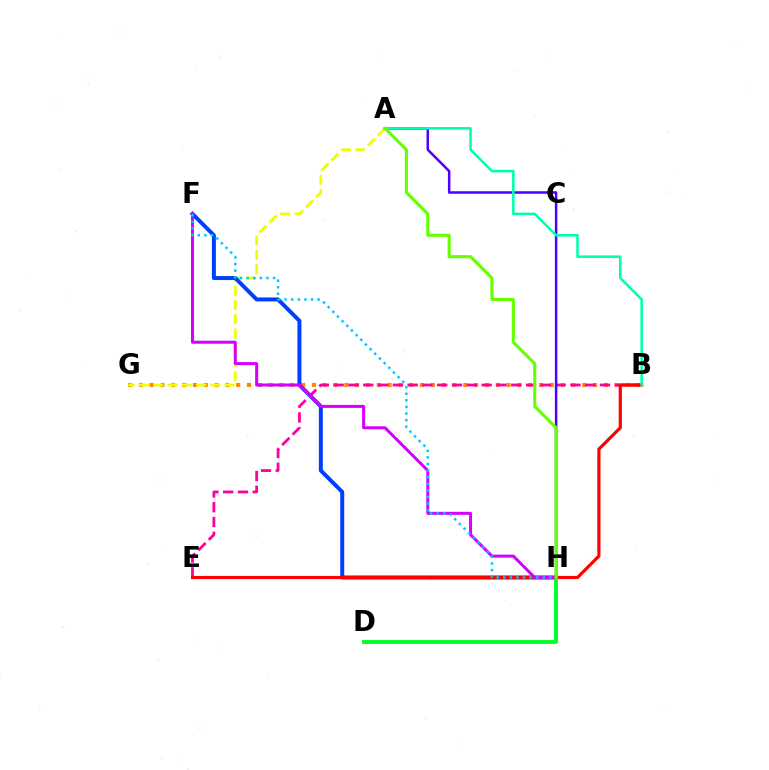{('B', 'G'): [{'color': '#ff8800', 'line_style': 'dotted', 'thickness': 2.94}], ('B', 'E'): [{'color': '#ff00a0', 'line_style': 'dashed', 'thickness': 2.01}, {'color': '#ff0000', 'line_style': 'solid', 'thickness': 2.28}], ('A', 'G'): [{'color': '#eeff00', 'line_style': 'dashed', 'thickness': 1.94}], ('F', 'H'): [{'color': '#003fff', 'line_style': 'solid', 'thickness': 2.87}, {'color': '#d600ff', 'line_style': 'solid', 'thickness': 2.18}, {'color': '#00c7ff', 'line_style': 'dotted', 'thickness': 1.79}], ('A', 'H'): [{'color': '#4f00ff', 'line_style': 'solid', 'thickness': 1.81}, {'color': '#66ff00', 'line_style': 'solid', 'thickness': 2.22}], ('D', 'H'): [{'color': '#00ff27', 'line_style': 'solid', 'thickness': 2.8}], ('A', 'B'): [{'color': '#00ffaf', 'line_style': 'solid', 'thickness': 1.84}]}